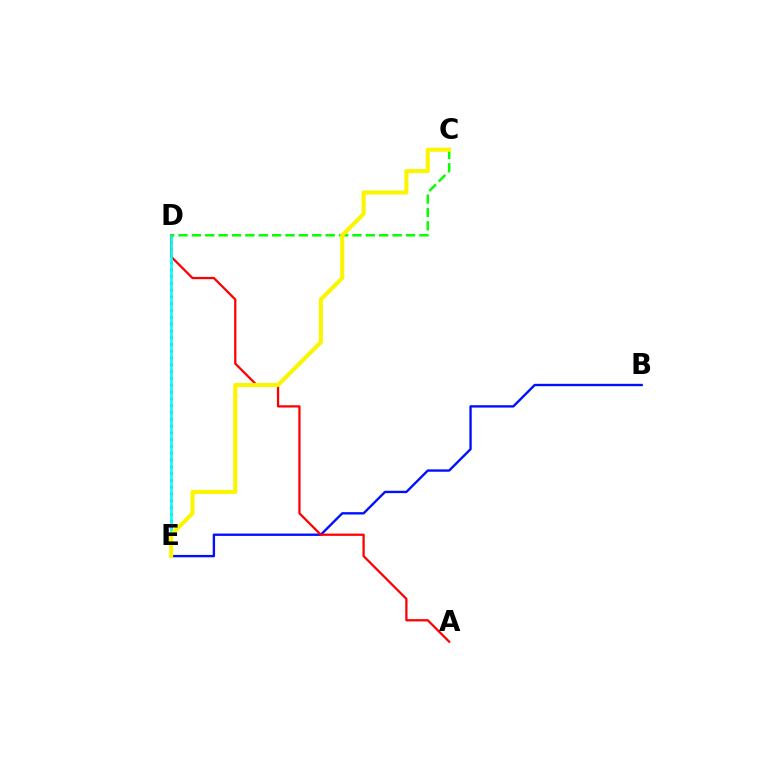{('B', 'E'): [{'color': '#0010ff', 'line_style': 'solid', 'thickness': 1.7}], ('D', 'E'): [{'color': '#ee00ff', 'line_style': 'dotted', 'thickness': 1.85}, {'color': '#00fff6', 'line_style': 'solid', 'thickness': 1.87}], ('A', 'D'): [{'color': '#ff0000', 'line_style': 'solid', 'thickness': 1.63}], ('C', 'D'): [{'color': '#08ff00', 'line_style': 'dashed', 'thickness': 1.82}], ('C', 'E'): [{'color': '#fcf500', 'line_style': 'solid', 'thickness': 2.94}]}